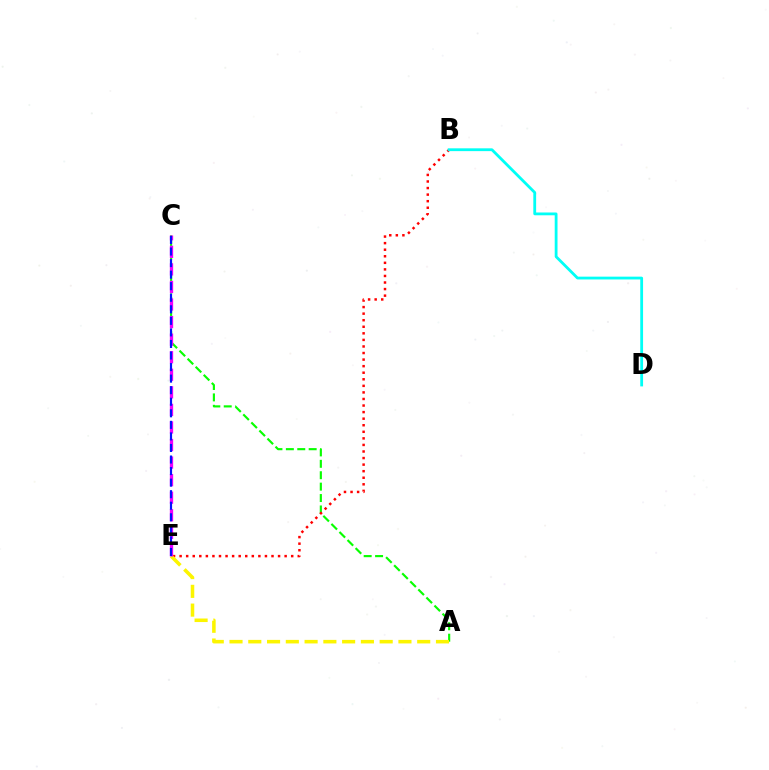{('A', 'C'): [{'color': '#08ff00', 'line_style': 'dashed', 'thickness': 1.55}], ('B', 'E'): [{'color': '#ff0000', 'line_style': 'dotted', 'thickness': 1.78}], ('A', 'E'): [{'color': '#fcf500', 'line_style': 'dashed', 'thickness': 2.55}], ('B', 'D'): [{'color': '#00fff6', 'line_style': 'solid', 'thickness': 2.02}], ('C', 'E'): [{'color': '#ee00ff', 'line_style': 'dashed', 'thickness': 2.39}, {'color': '#0010ff', 'line_style': 'dashed', 'thickness': 1.57}]}